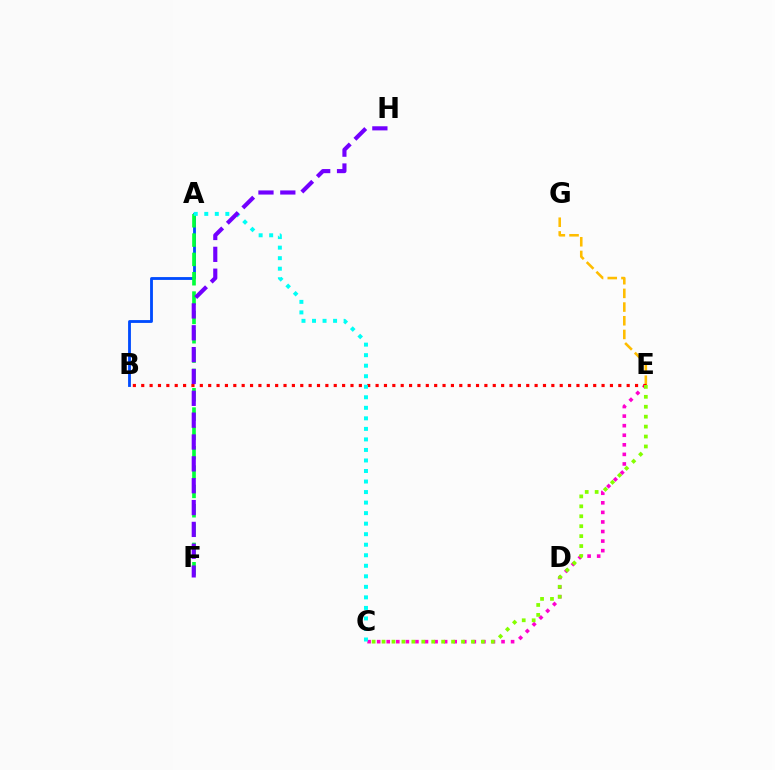{('C', 'E'): [{'color': '#ff00cf', 'line_style': 'dotted', 'thickness': 2.6}, {'color': '#84ff00', 'line_style': 'dotted', 'thickness': 2.7}], ('A', 'B'): [{'color': '#004bff', 'line_style': 'solid', 'thickness': 2.04}], ('E', 'G'): [{'color': '#ffbd00', 'line_style': 'dashed', 'thickness': 1.86}], ('B', 'E'): [{'color': '#ff0000', 'line_style': 'dotted', 'thickness': 2.27}], ('A', 'F'): [{'color': '#00ff39', 'line_style': 'dashed', 'thickness': 2.63}], ('A', 'C'): [{'color': '#00fff6', 'line_style': 'dotted', 'thickness': 2.86}], ('F', 'H'): [{'color': '#7200ff', 'line_style': 'dashed', 'thickness': 2.97}]}